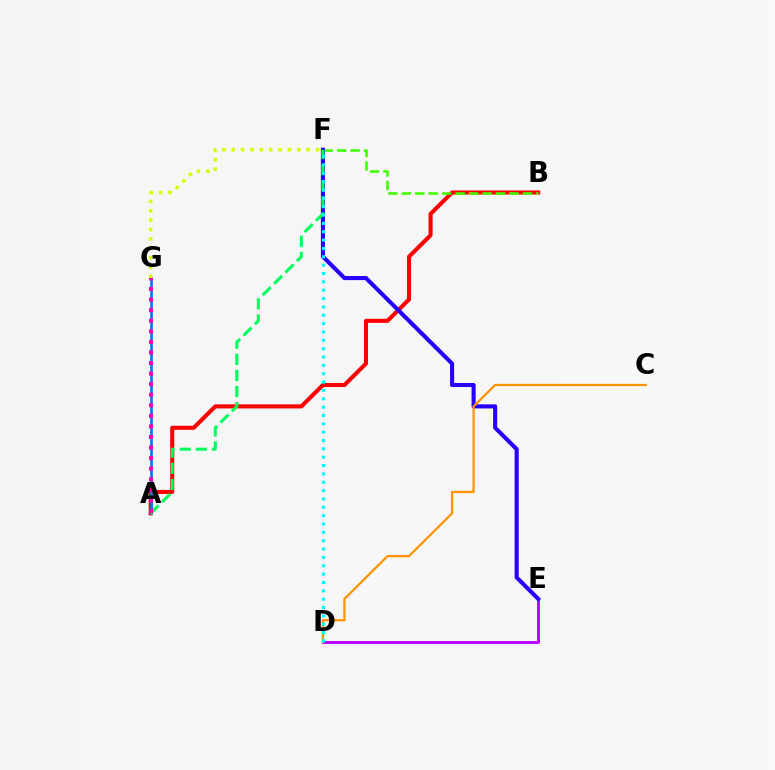{('A', 'B'): [{'color': '#ff0000', 'line_style': 'solid', 'thickness': 2.93}], ('A', 'G'): [{'color': '#0074ff', 'line_style': 'solid', 'thickness': 1.91}, {'color': '#ff00ac', 'line_style': 'dotted', 'thickness': 2.87}], ('B', 'F'): [{'color': '#3dff00', 'line_style': 'dashed', 'thickness': 1.83}], ('D', 'E'): [{'color': '#b900ff', 'line_style': 'solid', 'thickness': 2.1}], ('E', 'F'): [{'color': '#2500ff', 'line_style': 'solid', 'thickness': 2.95}], ('F', 'G'): [{'color': '#d1ff00', 'line_style': 'dotted', 'thickness': 2.54}], ('C', 'D'): [{'color': '#ff9400', 'line_style': 'solid', 'thickness': 1.63}], ('A', 'F'): [{'color': '#00ff5c', 'line_style': 'dashed', 'thickness': 2.19}], ('D', 'F'): [{'color': '#00fff6', 'line_style': 'dotted', 'thickness': 2.27}]}